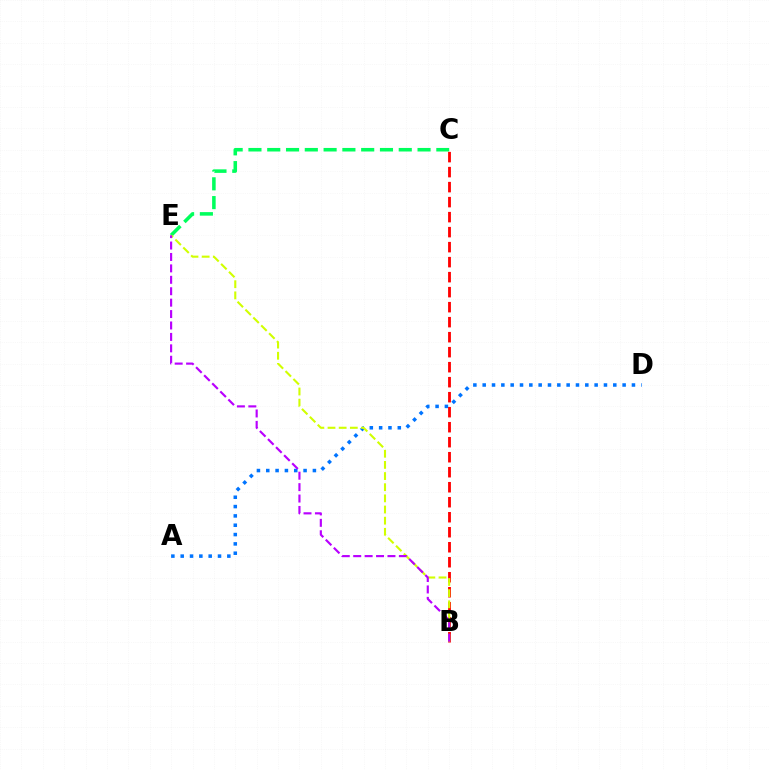{('C', 'E'): [{'color': '#00ff5c', 'line_style': 'dashed', 'thickness': 2.55}], ('A', 'D'): [{'color': '#0074ff', 'line_style': 'dotted', 'thickness': 2.53}], ('B', 'C'): [{'color': '#ff0000', 'line_style': 'dashed', 'thickness': 2.04}], ('B', 'E'): [{'color': '#d1ff00', 'line_style': 'dashed', 'thickness': 1.52}, {'color': '#b900ff', 'line_style': 'dashed', 'thickness': 1.55}]}